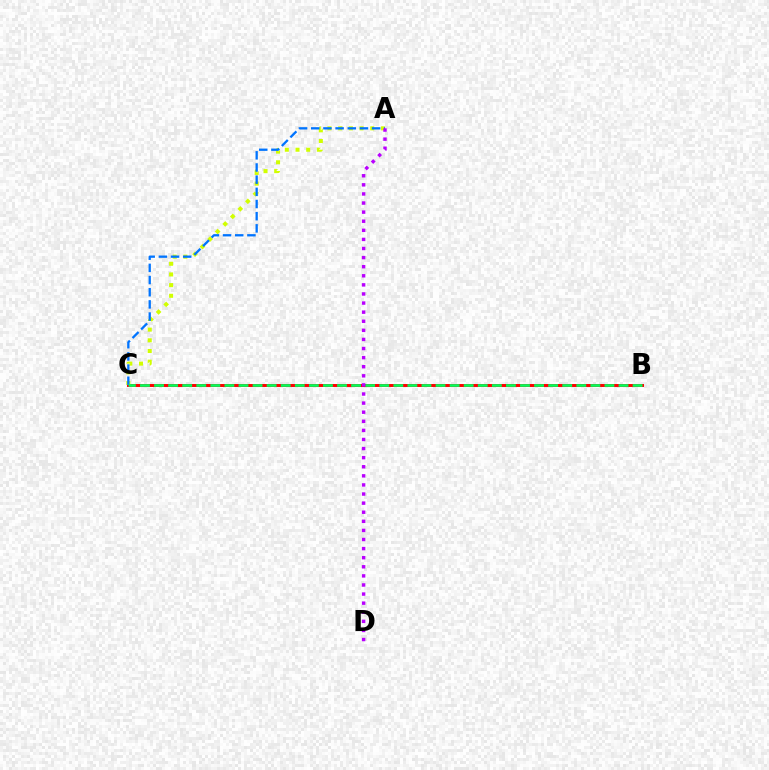{('B', 'C'): [{'color': '#ff0000', 'line_style': 'solid', 'thickness': 2.13}, {'color': '#00ff5c', 'line_style': 'dashed', 'thickness': 1.91}], ('A', 'C'): [{'color': '#d1ff00', 'line_style': 'dotted', 'thickness': 2.9}, {'color': '#0074ff', 'line_style': 'dashed', 'thickness': 1.65}], ('A', 'D'): [{'color': '#b900ff', 'line_style': 'dotted', 'thickness': 2.47}]}